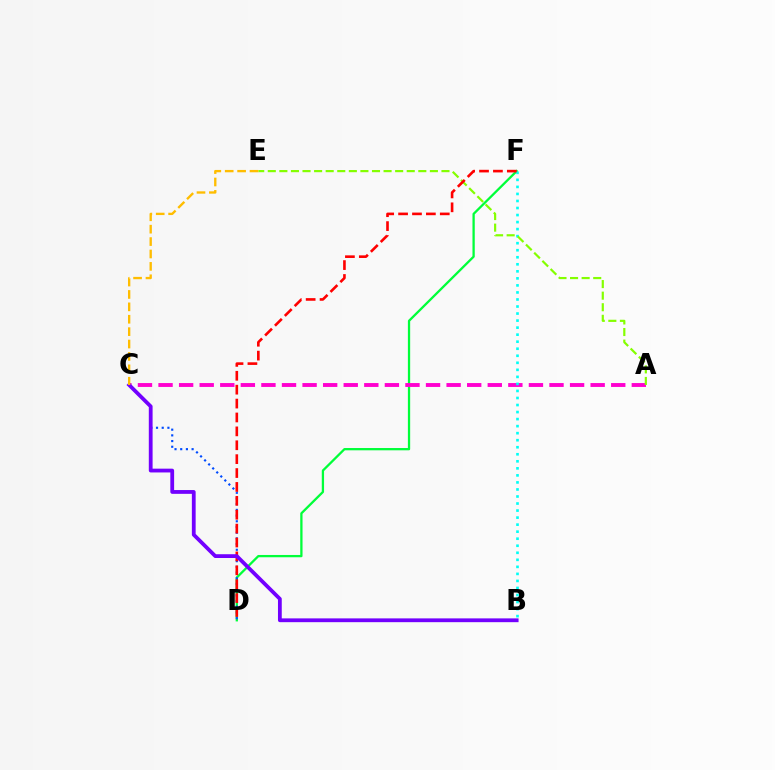{('D', 'F'): [{'color': '#00ff39', 'line_style': 'solid', 'thickness': 1.64}, {'color': '#ff0000', 'line_style': 'dashed', 'thickness': 1.89}], ('C', 'D'): [{'color': '#004bff', 'line_style': 'dotted', 'thickness': 1.55}], ('A', 'C'): [{'color': '#ff00cf', 'line_style': 'dashed', 'thickness': 2.8}], ('B', 'F'): [{'color': '#00fff6', 'line_style': 'dotted', 'thickness': 1.91}], ('A', 'E'): [{'color': '#84ff00', 'line_style': 'dashed', 'thickness': 1.57}], ('B', 'C'): [{'color': '#7200ff', 'line_style': 'solid', 'thickness': 2.73}], ('C', 'E'): [{'color': '#ffbd00', 'line_style': 'dashed', 'thickness': 1.68}]}